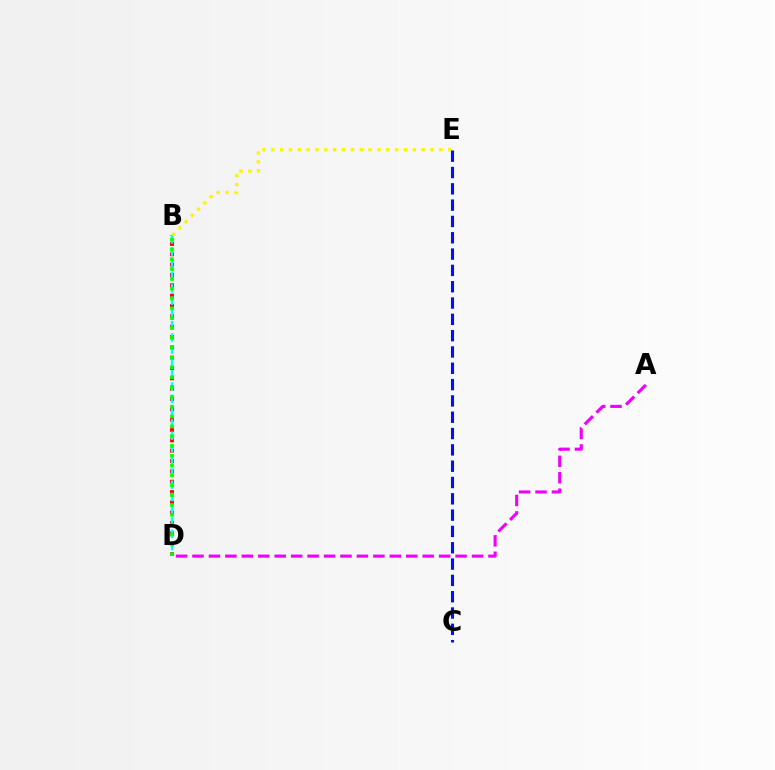{('B', 'D'): [{'color': '#ff0000', 'line_style': 'dotted', 'thickness': 2.81}, {'color': '#00fff6', 'line_style': 'dashed', 'thickness': 1.67}, {'color': '#08ff00', 'line_style': 'dotted', 'thickness': 2.67}], ('B', 'E'): [{'color': '#fcf500', 'line_style': 'dotted', 'thickness': 2.4}], ('C', 'E'): [{'color': '#0010ff', 'line_style': 'dashed', 'thickness': 2.22}], ('A', 'D'): [{'color': '#ee00ff', 'line_style': 'dashed', 'thickness': 2.23}]}